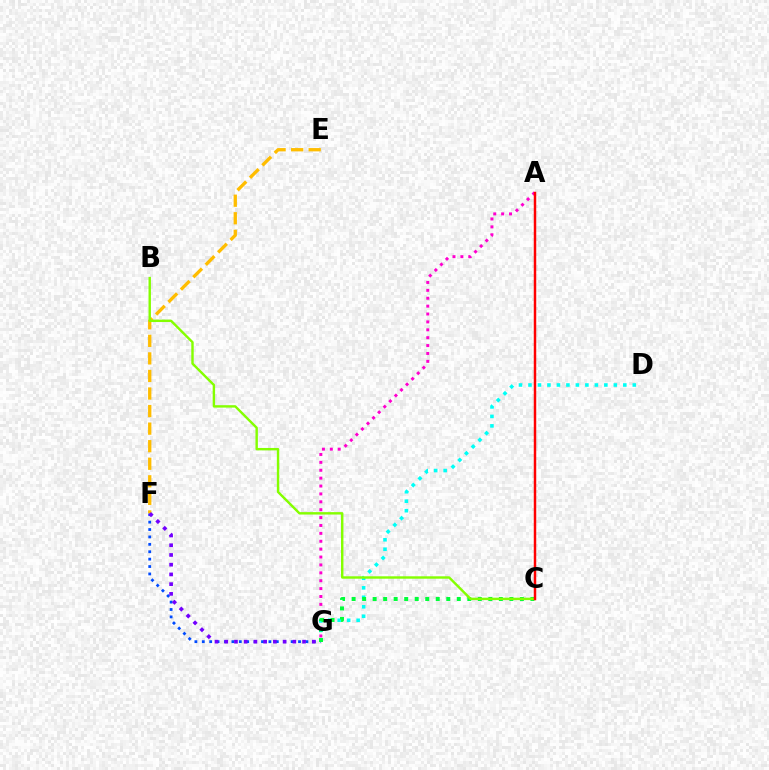{('A', 'G'): [{'color': '#ff00cf', 'line_style': 'dotted', 'thickness': 2.14}], ('F', 'G'): [{'color': '#004bff', 'line_style': 'dotted', 'thickness': 2.01}, {'color': '#7200ff', 'line_style': 'dotted', 'thickness': 2.64}], ('D', 'G'): [{'color': '#00fff6', 'line_style': 'dotted', 'thickness': 2.58}], ('E', 'F'): [{'color': '#ffbd00', 'line_style': 'dashed', 'thickness': 2.39}], ('C', 'G'): [{'color': '#00ff39', 'line_style': 'dotted', 'thickness': 2.86}], ('B', 'C'): [{'color': '#84ff00', 'line_style': 'solid', 'thickness': 1.74}], ('A', 'C'): [{'color': '#ff0000', 'line_style': 'solid', 'thickness': 1.77}]}